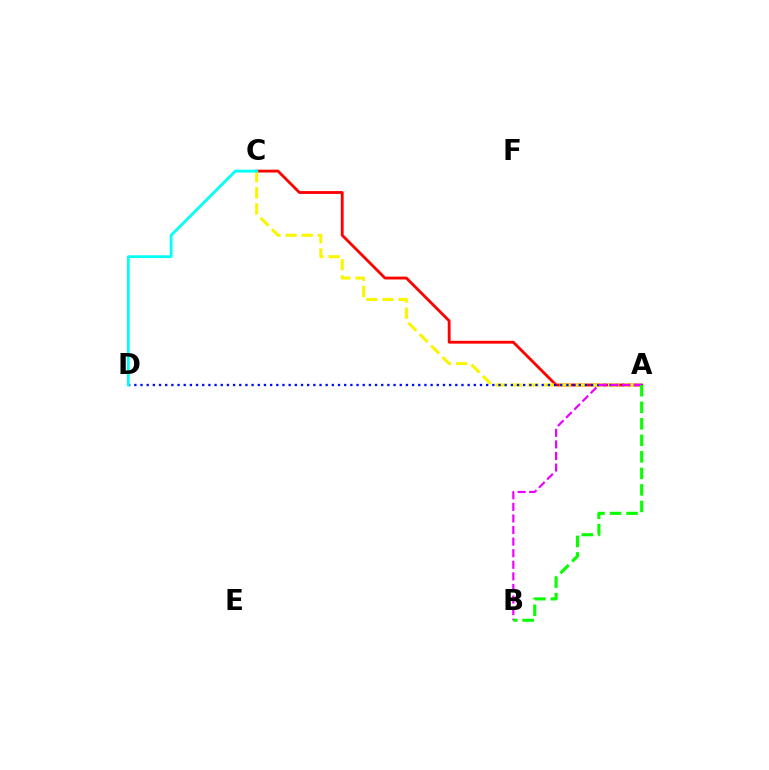{('A', 'C'): [{'color': '#ff0000', 'line_style': 'solid', 'thickness': 2.03}, {'color': '#fcf500', 'line_style': 'dashed', 'thickness': 2.19}], ('A', 'D'): [{'color': '#0010ff', 'line_style': 'dotted', 'thickness': 1.68}], ('C', 'D'): [{'color': '#00fff6', 'line_style': 'solid', 'thickness': 2.0}], ('A', 'B'): [{'color': '#ee00ff', 'line_style': 'dashed', 'thickness': 1.57}, {'color': '#08ff00', 'line_style': 'dashed', 'thickness': 2.24}]}